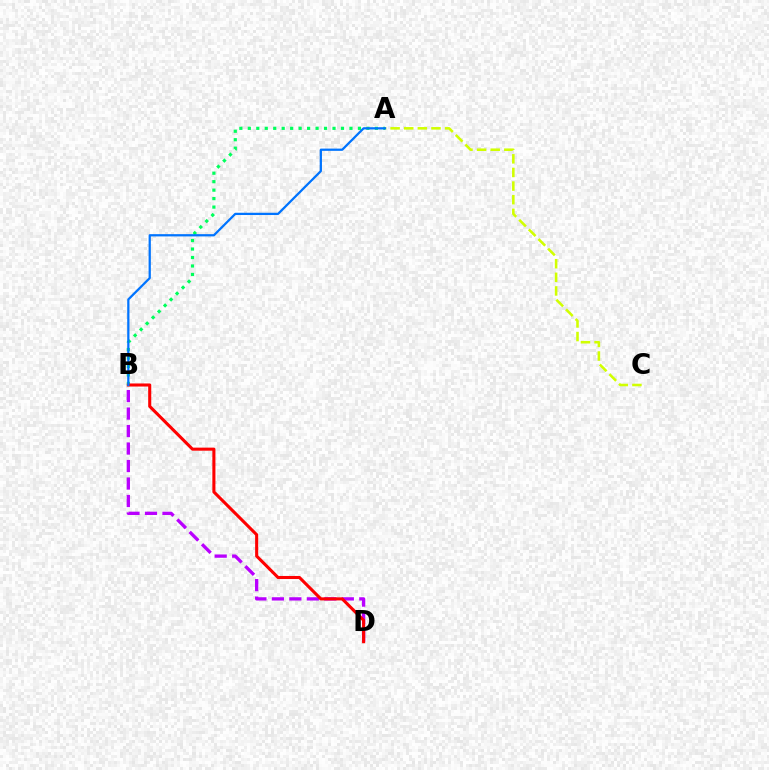{('A', 'C'): [{'color': '#d1ff00', 'line_style': 'dashed', 'thickness': 1.85}], ('B', 'D'): [{'color': '#b900ff', 'line_style': 'dashed', 'thickness': 2.38}, {'color': '#ff0000', 'line_style': 'solid', 'thickness': 2.21}], ('A', 'B'): [{'color': '#00ff5c', 'line_style': 'dotted', 'thickness': 2.3}, {'color': '#0074ff', 'line_style': 'solid', 'thickness': 1.62}]}